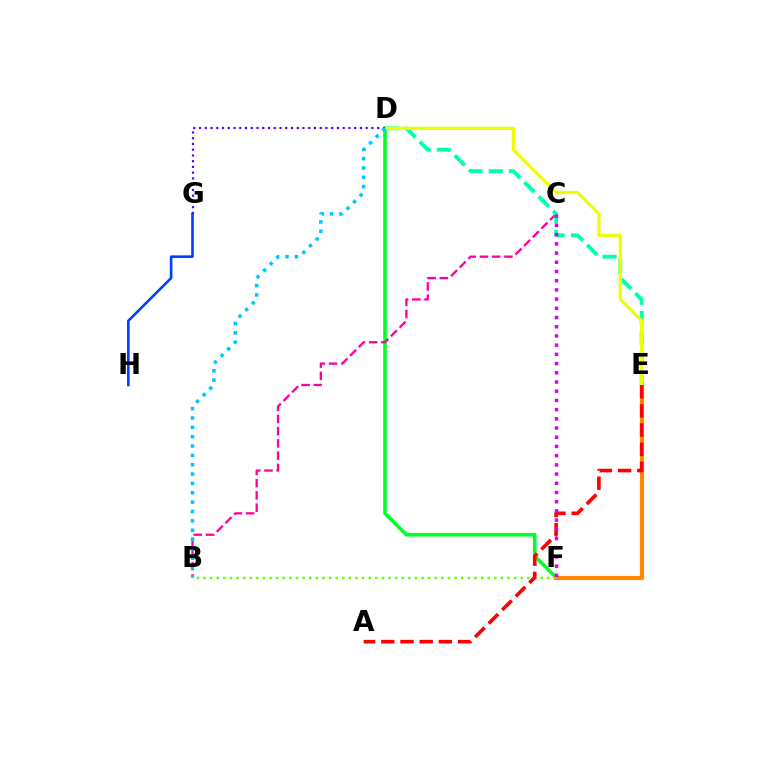{('D', 'F'): [{'color': '#00ff27', 'line_style': 'solid', 'thickness': 2.59}], ('E', 'F'): [{'color': '#ff8800', 'line_style': 'solid', 'thickness': 2.99}], ('B', 'C'): [{'color': '#ff00a0', 'line_style': 'dashed', 'thickness': 1.66}], ('D', 'E'): [{'color': '#00ffaf', 'line_style': 'dashed', 'thickness': 2.75}, {'color': '#eeff00', 'line_style': 'solid', 'thickness': 2.32}], ('B', 'F'): [{'color': '#66ff00', 'line_style': 'dotted', 'thickness': 1.8}], ('G', 'H'): [{'color': '#003fff', 'line_style': 'solid', 'thickness': 1.88}], ('D', 'G'): [{'color': '#4f00ff', 'line_style': 'dotted', 'thickness': 1.56}], ('A', 'E'): [{'color': '#ff0000', 'line_style': 'dashed', 'thickness': 2.61}], ('B', 'D'): [{'color': '#00c7ff', 'line_style': 'dotted', 'thickness': 2.54}], ('C', 'F'): [{'color': '#d600ff', 'line_style': 'dotted', 'thickness': 2.5}]}